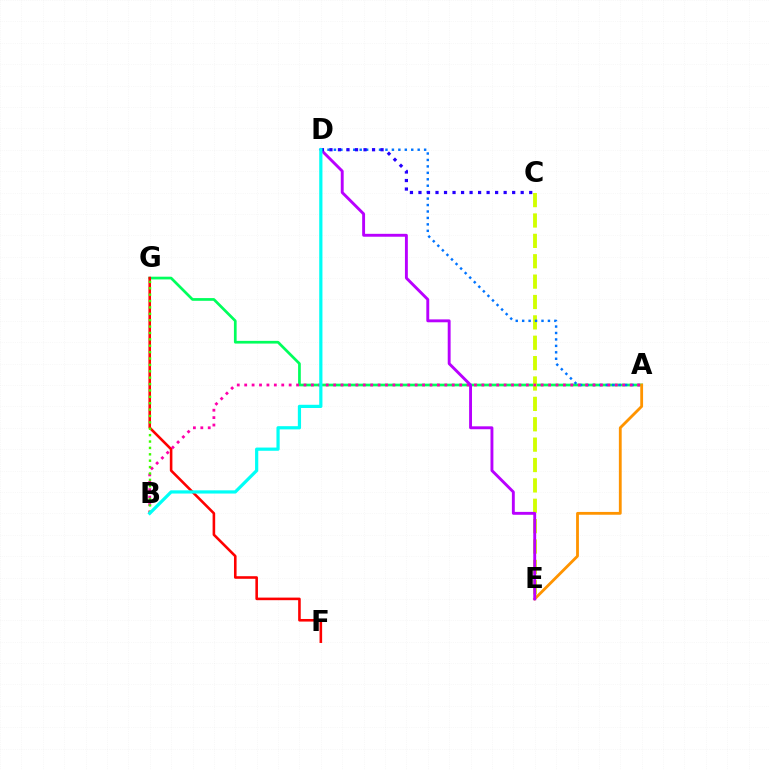{('A', 'G'): [{'color': '#00ff5c', 'line_style': 'solid', 'thickness': 1.95}], ('C', 'E'): [{'color': '#d1ff00', 'line_style': 'dashed', 'thickness': 2.77}], ('F', 'G'): [{'color': '#ff0000', 'line_style': 'solid', 'thickness': 1.87}], ('A', 'D'): [{'color': '#0074ff', 'line_style': 'dotted', 'thickness': 1.75}], ('A', 'B'): [{'color': '#ff00ac', 'line_style': 'dotted', 'thickness': 2.01}], ('B', 'G'): [{'color': '#3dff00', 'line_style': 'dotted', 'thickness': 1.74}], ('A', 'E'): [{'color': '#ff9400', 'line_style': 'solid', 'thickness': 2.03}], ('D', 'E'): [{'color': '#b900ff', 'line_style': 'solid', 'thickness': 2.09}], ('C', 'D'): [{'color': '#2500ff', 'line_style': 'dotted', 'thickness': 2.31}], ('B', 'D'): [{'color': '#00fff6', 'line_style': 'solid', 'thickness': 2.31}]}